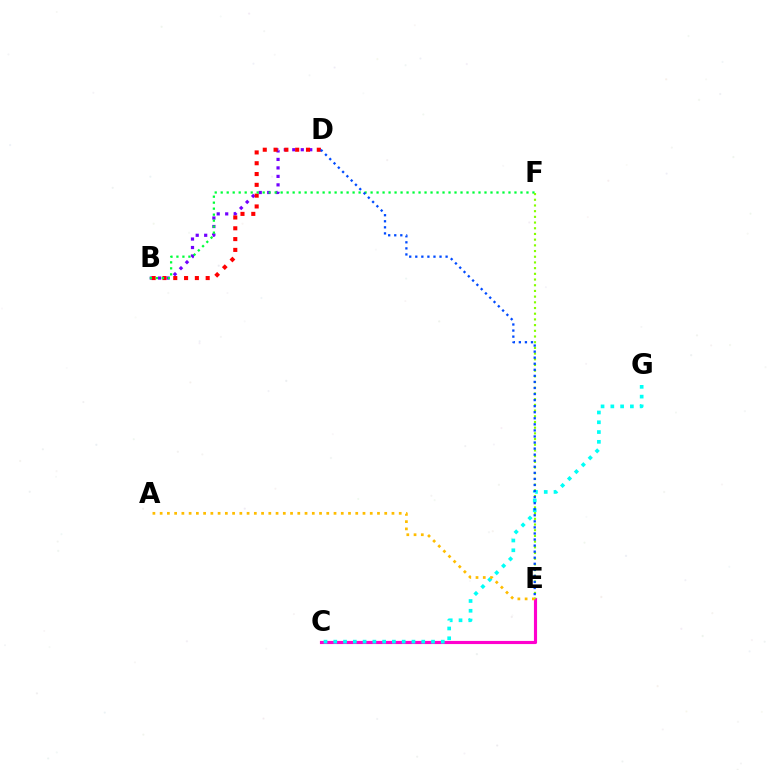{('B', 'D'): [{'color': '#7200ff', 'line_style': 'dotted', 'thickness': 2.3}, {'color': '#ff0000', 'line_style': 'dotted', 'thickness': 2.94}], ('B', 'F'): [{'color': '#00ff39', 'line_style': 'dotted', 'thickness': 1.63}], ('C', 'E'): [{'color': '#ff00cf', 'line_style': 'solid', 'thickness': 2.26}], ('E', 'F'): [{'color': '#84ff00', 'line_style': 'dotted', 'thickness': 1.55}], ('C', 'G'): [{'color': '#00fff6', 'line_style': 'dotted', 'thickness': 2.66}], ('D', 'E'): [{'color': '#004bff', 'line_style': 'dotted', 'thickness': 1.65}], ('A', 'E'): [{'color': '#ffbd00', 'line_style': 'dotted', 'thickness': 1.97}]}